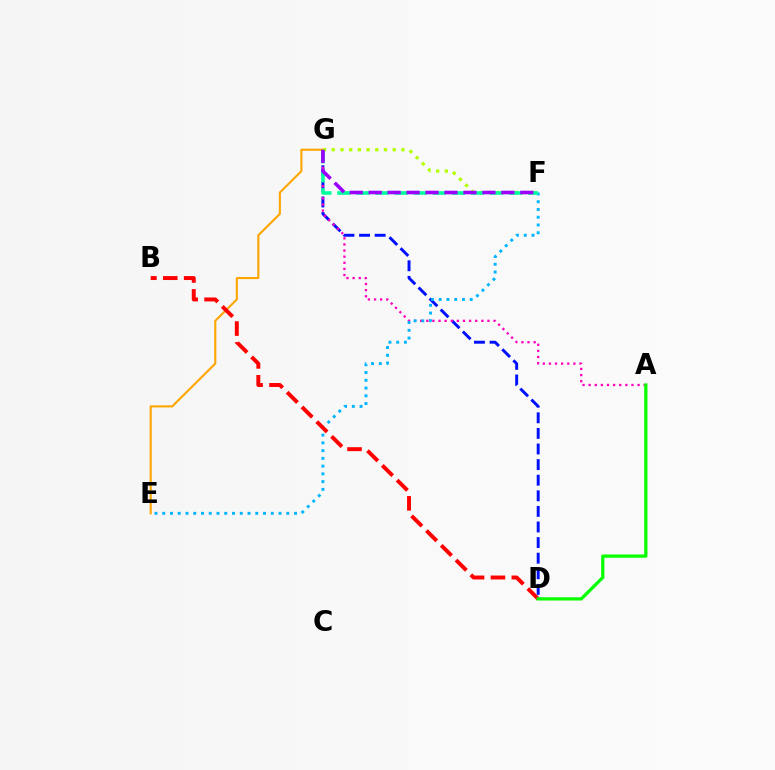{('D', 'G'): [{'color': '#0010ff', 'line_style': 'dashed', 'thickness': 2.12}], ('A', 'G'): [{'color': '#ff00bd', 'line_style': 'dotted', 'thickness': 1.66}], ('E', 'G'): [{'color': '#ffa500', 'line_style': 'solid', 'thickness': 1.51}], ('E', 'F'): [{'color': '#00b5ff', 'line_style': 'dotted', 'thickness': 2.11}], ('F', 'G'): [{'color': '#b3ff00', 'line_style': 'dotted', 'thickness': 2.37}, {'color': '#00ff9d', 'line_style': 'dashed', 'thickness': 2.59}, {'color': '#9b00ff', 'line_style': 'dashed', 'thickness': 2.58}], ('B', 'D'): [{'color': '#ff0000', 'line_style': 'dashed', 'thickness': 2.84}], ('A', 'D'): [{'color': '#08ff00', 'line_style': 'solid', 'thickness': 2.35}]}